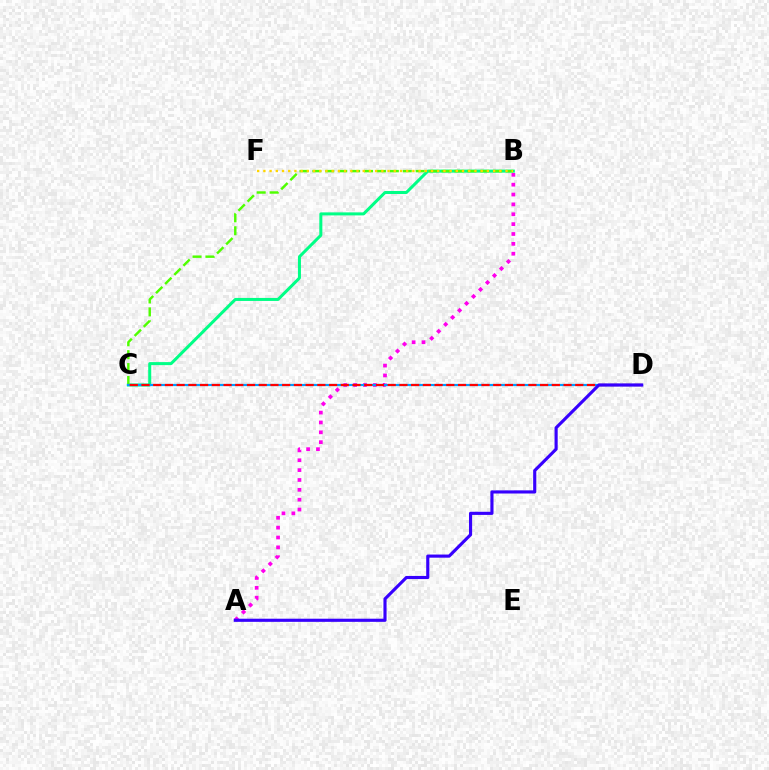{('A', 'B'): [{'color': '#ff00ed', 'line_style': 'dotted', 'thickness': 2.68}], ('B', 'C'): [{'color': '#00ff86', 'line_style': 'solid', 'thickness': 2.17}, {'color': '#4fff00', 'line_style': 'dashed', 'thickness': 1.75}], ('C', 'D'): [{'color': '#009eff', 'line_style': 'solid', 'thickness': 1.57}, {'color': '#ff0000', 'line_style': 'dashed', 'thickness': 1.59}], ('A', 'D'): [{'color': '#3700ff', 'line_style': 'solid', 'thickness': 2.26}], ('B', 'F'): [{'color': '#ffd500', 'line_style': 'dotted', 'thickness': 1.69}]}